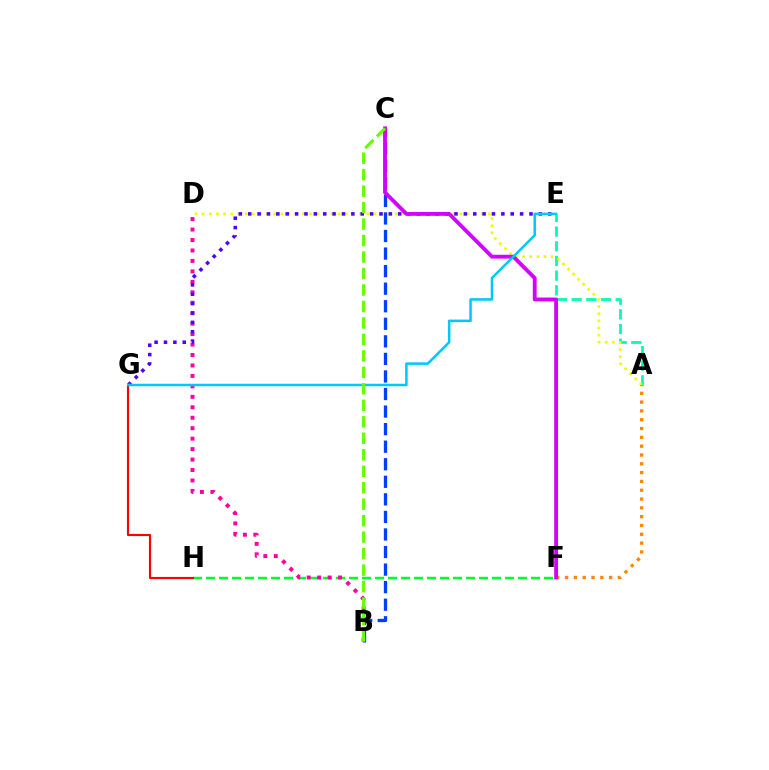{('A', 'E'): [{'color': '#00ffaf', 'line_style': 'dashed', 'thickness': 1.99}], ('F', 'H'): [{'color': '#00ff27', 'line_style': 'dashed', 'thickness': 1.77}], ('B', 'C'): [{'color': '#003fff', 'line_style': 'dashed', 'thickness': 2.39}, {'color': '#66ff00', 'line_style': 'dashed', 'thickness': 2.24}], ('B', 'D'): [{'color': '#ff00a0', 'line_style': 'dotted', 'thickness': 2.84}], ('A', 'D'): [{'color': '#eeff00', 'line_style': 'dotted', 'thickness': 1.94}], ('A', 'F'): [{'color': '#ff8800', 'line_style': 'dotted', 'thickness': 2.39}], ('E', 'G'): [{'color': '#4f00ff', 'line_style': 'dotted', 'thickness': 2.55}, {'color': '#00c7ff', 'line_style': 'solid', 'thickness': 1.81}], ('C', 'F'): [{'color': '#d600ff', 'line_style': 'solid', 'thickness': 2.76}], ('G', 'H'): [{'color': '#ff0000', 'line_style': 'solid', 'thickness': 1.54}]}